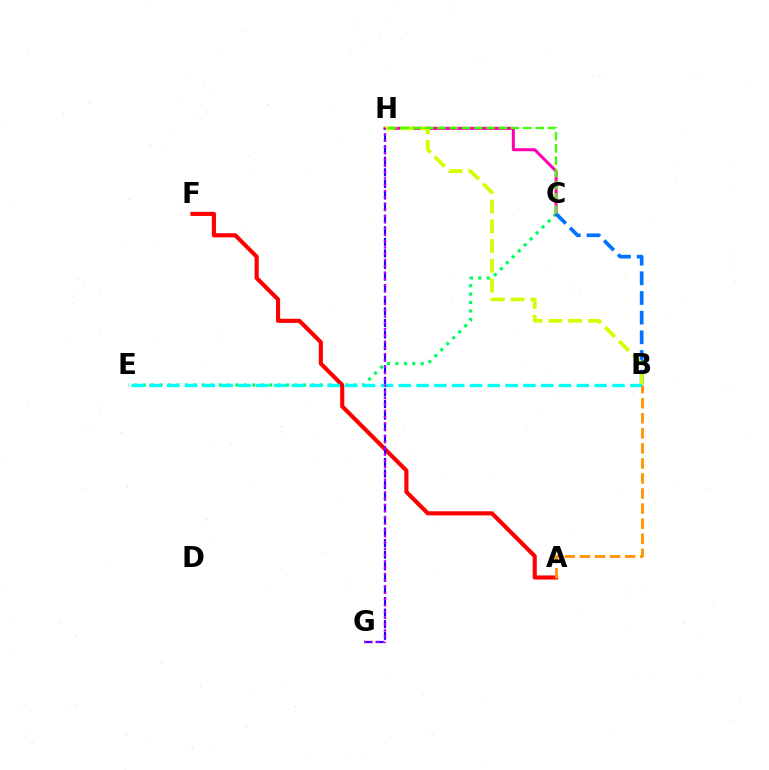{('C', 'E'): [{'color': '#00ff5c', 'line_style': 'dotted', 'thickness': 2.29}], ('A', 'F'): [{'color': '#ff0000', 'line_style': 'solid', 'thickness': 2.98}], ('C', 'H'): [{'color': '#ff00ac', 'line_style': 'solid', 'thickness': 2.17}, {'color': '#3dff00', 'line_style': 'dashed', 'thickness': 1.67}], ('B', 'C'): [{'color': '#0074ff', 'line_style': 'dashed', 'thickness': 2.67}], ('G', 'H'): [{'color': '#2500ff', 'line_style': 'dashed', 'thickness': 1.57}, {'color': '#b900ff', 'line_style': 'dotted', 'thickness': 1.71}], ('B', 'H'): [{'color': '#d1ff00', 'line_style': 'dashed', 'thickness': 2.68}], ('B', 'E'): [{'color': '#00fff6', 'line_style': 'dashed', 'thickness': 2.42}], ('A', 'B'): [{'color': '#ff9400', 'line_style': 'dashed', 'thickness': 2.05}]}